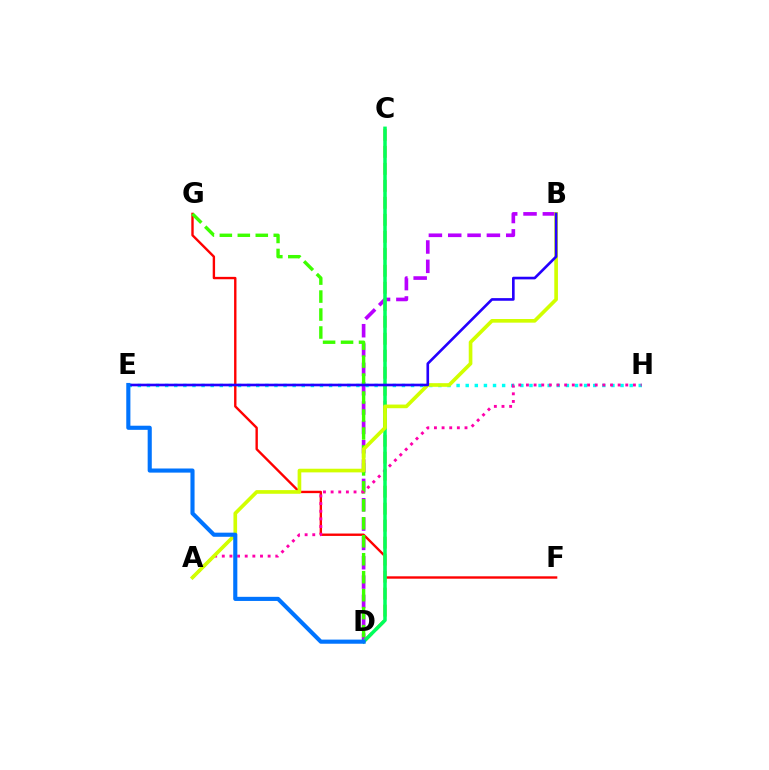{('B', 'D'): [{'color': '#b900ff', 'line_style': 'dashed', 'thickness': 2.63}], ('F', 'G'): [{'color': '#ff0000', 'line_style': 'solid', 'thickness': 1.72}], ('C', 'D'): [{'color': '#ff9400', 'line_style': 'dashed', 'thickness': 2.31}, {'color': '#00ff5c', 'line_style': 'solid', 'thickness': 2.52}], ('D', 'G'): [{'color': '#3dff00', 'line_style': 'dashed', 'thickness': 2.44}], ('E', 'H'): [{'color': '#00fff6', 'line_style': 'dotted', 'thickness': 2.47}], ('A', 'H'): [{'color': '#ff00ac', 'line_style': 'dotted', 'thickness': 2.08}], ('A', 'B'): [{'color': '#d1ff00', 'line_style': 'solid', 'thickness': 2.63}], ('B', 'E'): [{'color': '#2500ff', 'line_style': 'solid', 'thickness': 1.9}], ('D', 'E'): [{'color': '#0074ff', 'line_style': 'solid', 'thickness': 2.97}]}